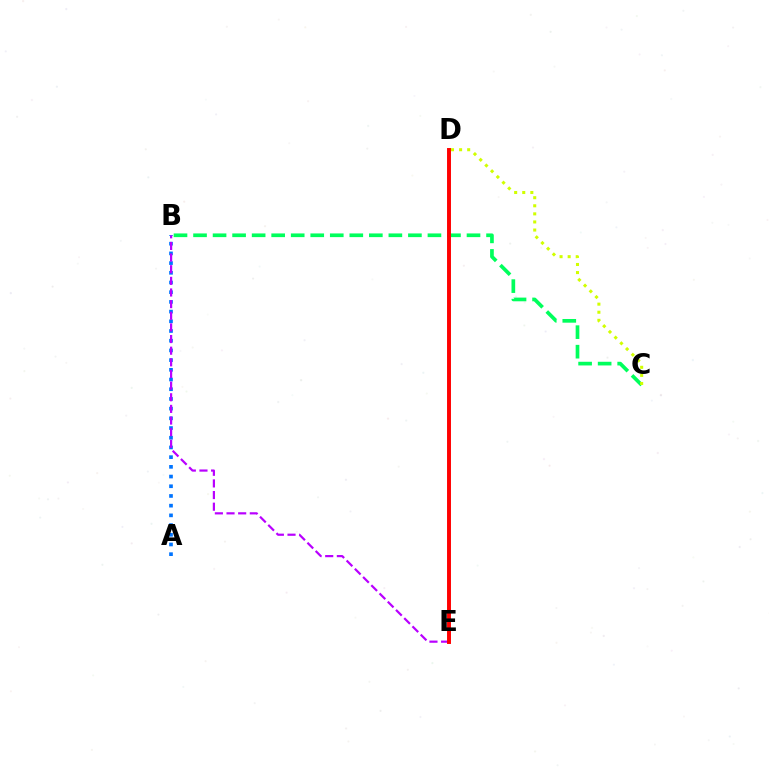{('A', 'B'): [{'color': '#0074ff', 'line_style': 'dotted', 'thickness': 2.64}], ('B', 'C'): [{'color': '#00ff5c', 'line_style': 'dashed', 'thickness': 2.65}], ('B', 'E'): [{'color': '#b900ff', 'line_style': 'dashed', 'thickness': 1.58}], ('D', 'E'): [{'color': '#ff0000', 'line_style': 'solid', 'thickness': 2.83}], ('C', 'D'): [{'color': '#d1ff00', 'line_style': 'dotted', 'thickness': 2.2}]}